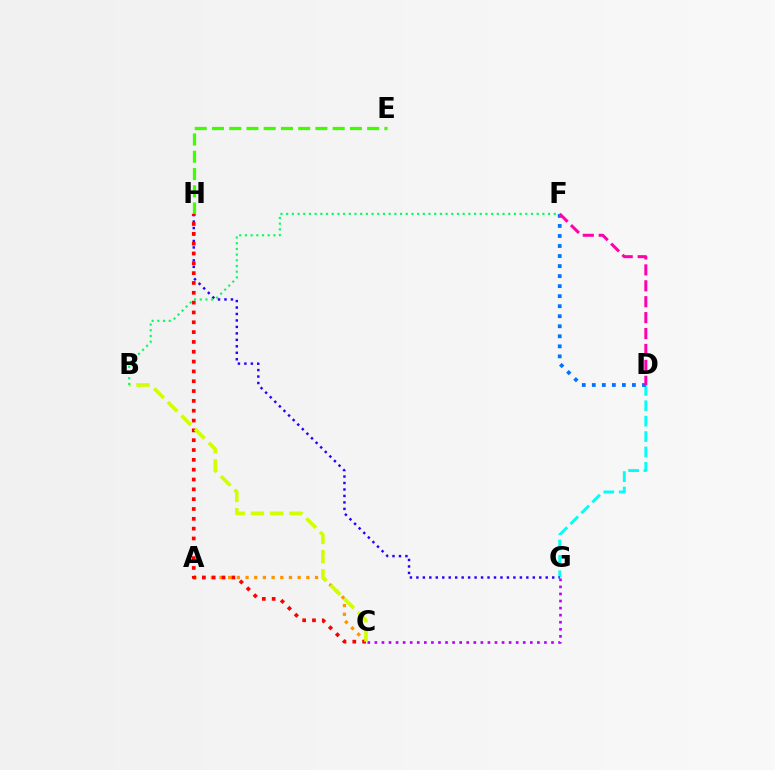{('A', 'C'): [{'color': '#ff9400', 'line_style': 'dotted', 'thickness': 2.36}], ('D', 'G'): [{'color': '#00fff6', 'line_style': 'dashed', 'thickness': 2.09}], ('G', 'H'): [{'color': '#2500ff', 'line_style': 'dotted', 'thickness': 1.76}], ('D', 'F'): [{'color': '#0074ff', 'line_style': 'dotted', 'thickness': 2.73}, {'color': '#ff00ac', 'line_style': 'dashed', 'thickness': 2.16}], ('C', 'G'): [{'color': '#b900ff', 'line_style': 'dotted', 'thickness': 1.92}], ('E', 'H'): [{'color': '#3dff00', 'line_style': 'dashed', 'thickness': 2.34}], ('C', 'H'): [{'color': '#ff0000', 'line_style': 'dotted', 'thickness': 2.67}], ('B', 'C'): [{'color': '#d1ff00', 'line_style': 'dashed', 'thickness': 2.61}], ('B', 'F'): [{'color': '#00ff5c', 'line_style': 'dotted', 'thickness': 1.55}]}